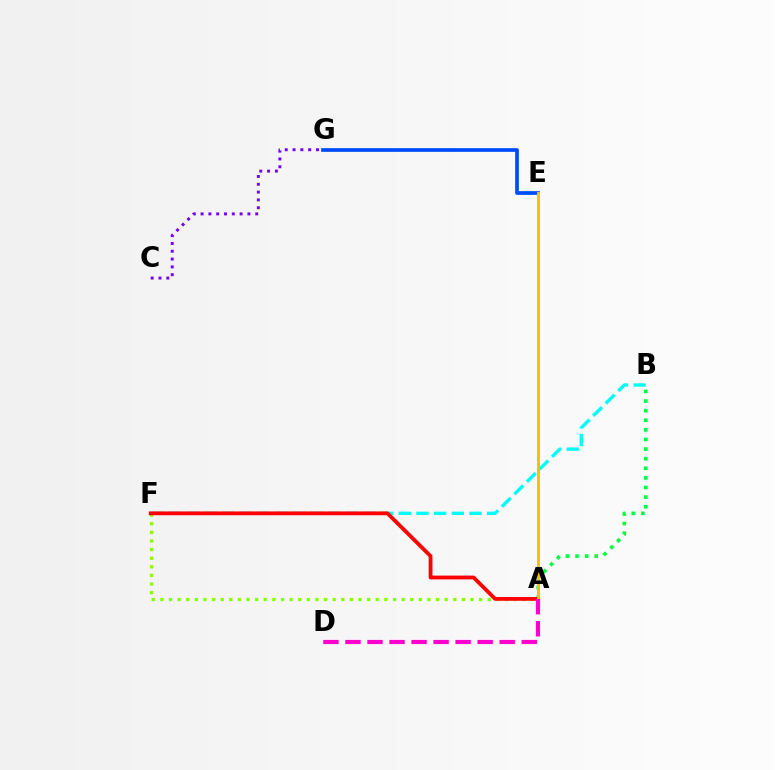{('B', 'F'): [{'color': '#00fff6', 'line_style': 'dashed', 'thickness': 2.4}], ('C', 'G'): [{'color': '#7200ff', 'line_style': 'dotted', 'thickness': 2.12}], ('E', 'G'): [{'color': '#004bff', 'line_style': 'solid', 'thickness': 2.66}], ('A', 'F'): [{'color': '#84ff00', 'line_style': 'dotted', 'thickness': 2.34}, {'color': '#ff0000', 'line_style': 'solid', 'thickness': 2.74}], ('A', 'B'): [{'color': '#00ff39', 'line_style': 'dotted', 'thickness': 2.61}], ('A', 'E'): [{'color': '#ffbd00', 'line_style': 'solid', 'thickness': 2.08}], ('A', 'D'): [{'color': '#ff00cf', 'line_style': 'dashed', 'thickness': 2.99}]}